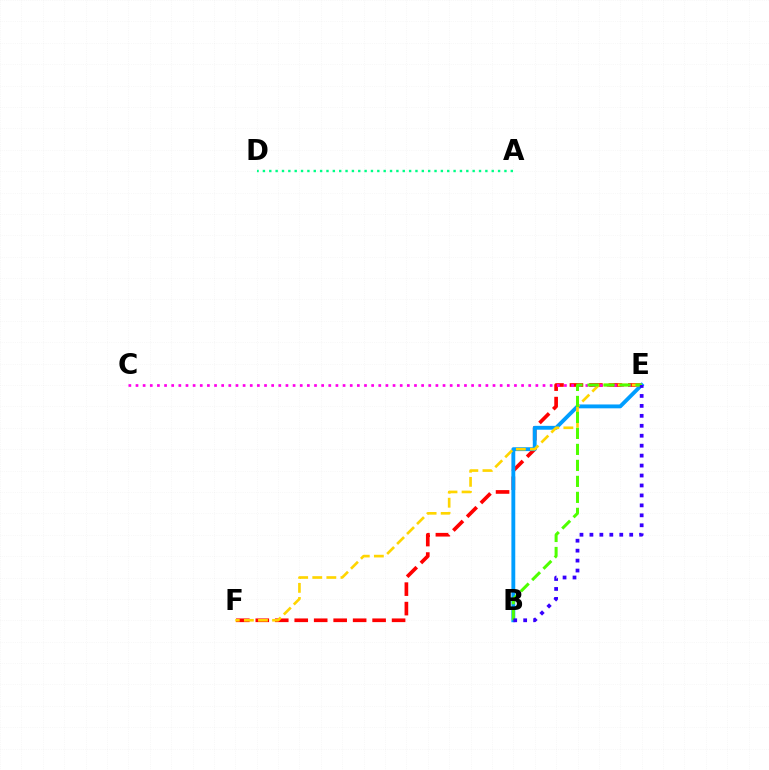{('E', 'F'): [{'color': '#ff0000', 'line_style': 'dashed', 'thickness': 2.65}, {'color': '#ffd500', 'line_style': 'dashed', 'thickness': 1.91}], ('B', 'E'): [{'color': '#009eff', 'line_style': 'solid', 'thickness': 2.78}, {'color': '#4fff00', 'line_style': 'dashed', 'thickness': 2.17}, {'color': '#3700ff', 'line_style': 'dotted', 'thickness': 2.7}], ('A', 'D'): [{'color': '#00ff86', 'line_style': 'dotted', 'thickness': 1.73}], ('C', 'E'): [{'color': '#ff00ed', 'line_style': 'dotted', 'thickness': 1.94}]}